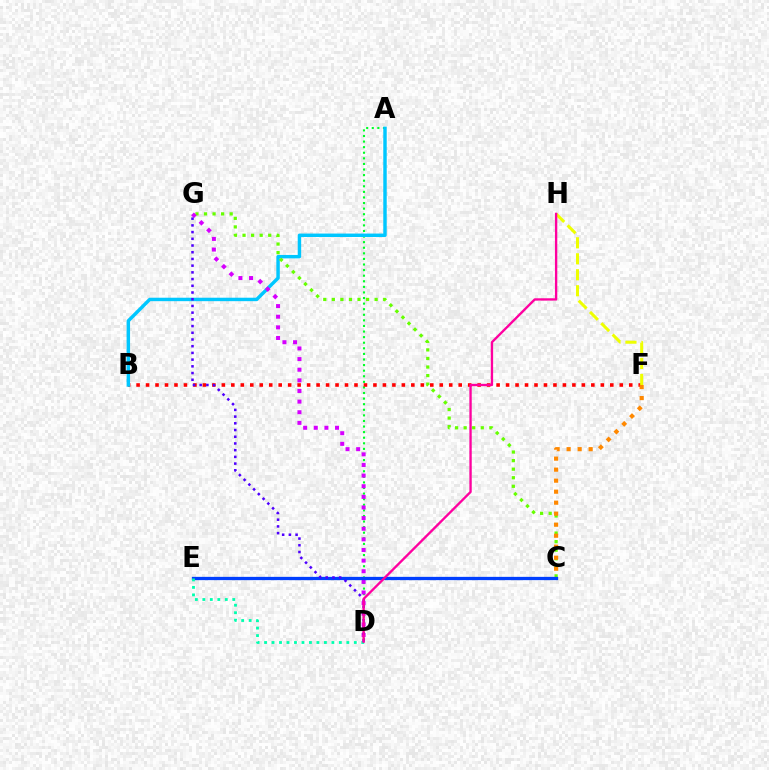{('A', 'D'): [{'color': '#00ff27', 'line_style': 'dotted', 'thickness': 1.52}], ('B', 'F'): [{'color': '#ff0000', 'line_style': 'dotted', 'thickness': 2.57}], ('A', 'B'): [{'color': '#00c7ff', 'line_style': 'solid', 'thickness': 2.48}], ('C', 'G'): [{'color': '#66ff00', 'line_style': 'dotted', 'thickness': 2.33}], ('F', 'H'): [{'color': '#eeff00', 'line_style': 'dashed', 'thickness': 2.17}], ('D', 'G'): [{'color': '#d600ff', 'line_style': 'dotted', 'thickness': 2.89}, {'color': '#4f00ff', 'line_style': 'dotted', 'thickness': 1.82}], ('C', 'E'): [{'color': '#003fff', 'line_style': 'solid', 'thickness': 2.36}], ('D', 'E'): [{'color': '#00ffaf', 'line_style': 'dotted', 'thickness': 2.03}], ('C', 'F'): [{'color': '#ff8800', 'line_style': 'dotted', 'thickness': 2.99}], ('D', 'H'): [{'color': '#ff00a0', 'line_style': 'solid', 'thickness': 1.69}]}